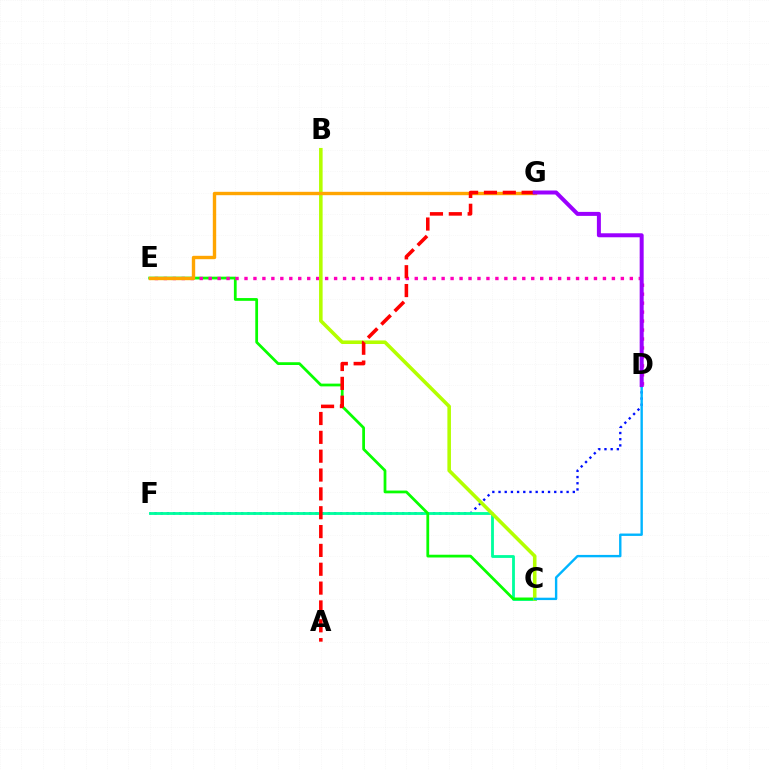{('D', 'F'): [{'color': '#0010ff', 'line_style': 'dotted', 'thickness': 1.68}], ('C', 'F'): [{'color': '#00ff9d', 'line_style': 'solid', 'thickness': 2.03}], ('C', 'E'): [{'color': '#08ff00', 'line_style': 'solid', 'thickness': 1.99}], ('D', 'E'): [{'color': '#ff00bd', 'line_style': 'dotted', 'thickness': 2.43}], ('B', 'C'): [{'color': '#b3ff00', 'line_style': 'solid', 'thickness': 2.57}], ('E', 'G'): [{'color': '#ffa500', 'line_style': 'solid', 'thickness': 2.44}], ('C', 'D'): [{'color': '#00b5ff', 'line_style': 'solid', 'thickness': 1.72}], ('A', 'G'): [{'color': '#ff0000', 'line_style': 'dashed', 'thickness': 2.56}], ('D', 'G'): [{'color': '#9b00ff', 'line_style': 'solid', 'thickness': 2.88}]}